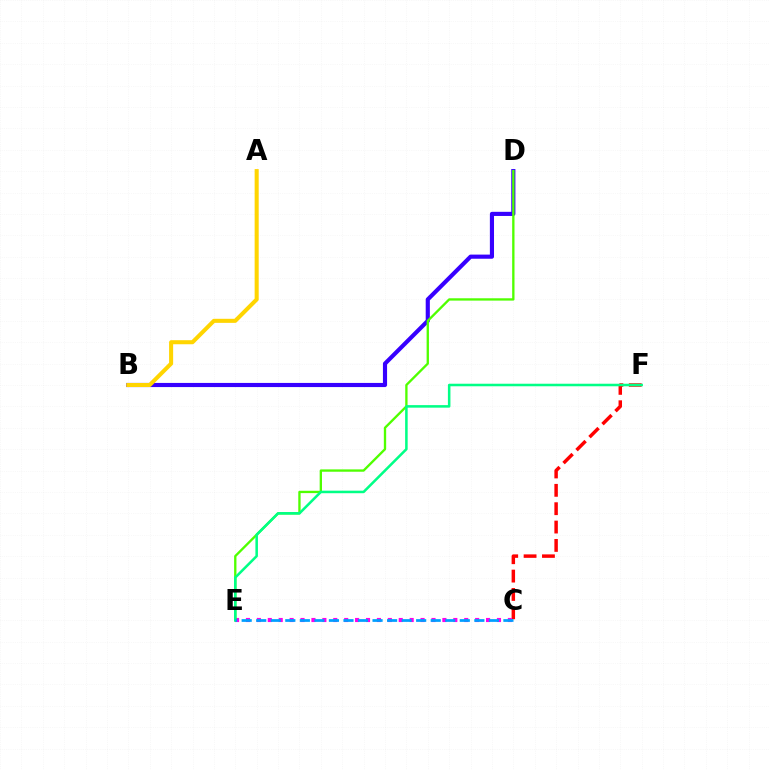{('B', 'D'): [{'color': '#3700ff', 'line_style': 'solid', 'thickness': 2.98}], ('C', 'F'): [{'color': '#ff0000', 'line_style': 'dashed', 'thickness': 2.49}], ('C', 'E'): [{'color': '#ff00ed', 'line_style': 'dotted', 'thickness': 2.97}, {'color': '#009eff', 'line_style': 'dashed', 'thickness': 1.98}], ('D', 'E'): [{'color': '#4fff00', 'line_style': 'solid', 'thickness': 1.68}], ('E', 'F'): [{'color': '#00ff86', 'line_style': 'solid', 'thickness': 1.83}], ('A', 'B'): [{'color': '#ffd500', 'line_style': 'solid', 'thickness': 2.92}]}